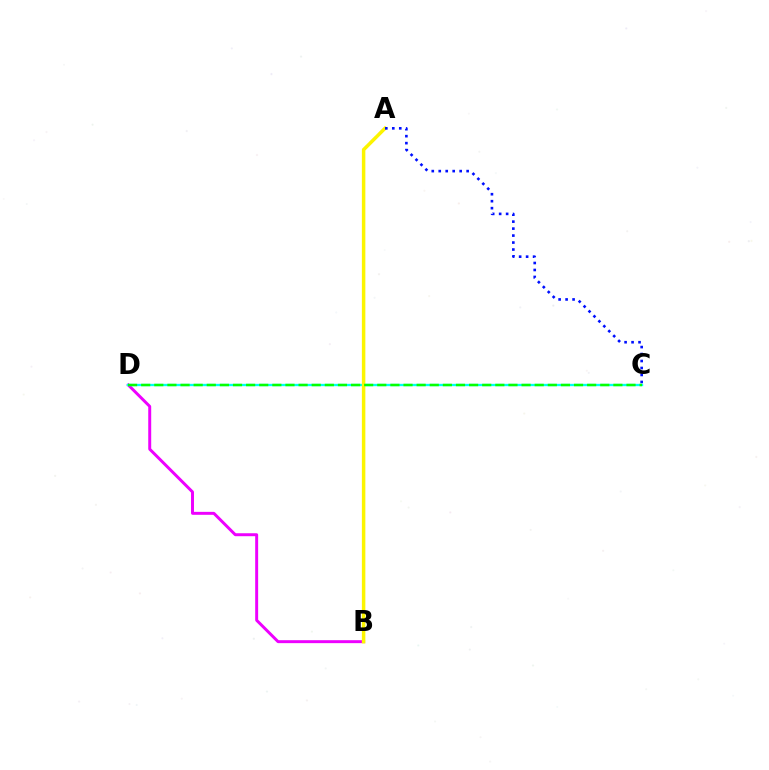{('B', 'D'): [{'color': '#ee00ff', 'line_style': 'solid', 'thickness': 2.13}], ('A', 'B'): [{'color': '#ff0000', 'line_style': 'dashed', 'thickness': 1.71}, {'color': '#fcf500', 'line_style': 'solid', 'thickness': 2.5}], ('C', 'D'): [{'color': '#00fff6', 'line_style': 'solid', 'thickness': 1.68}, {'color': '#08ff00', 'line_style': 'dashed', 'thickness': 1.78}], ('A', 'C'): [{'color': '#0010ff', 'line_style': 'dotted', 'thickness': 1.89}]}